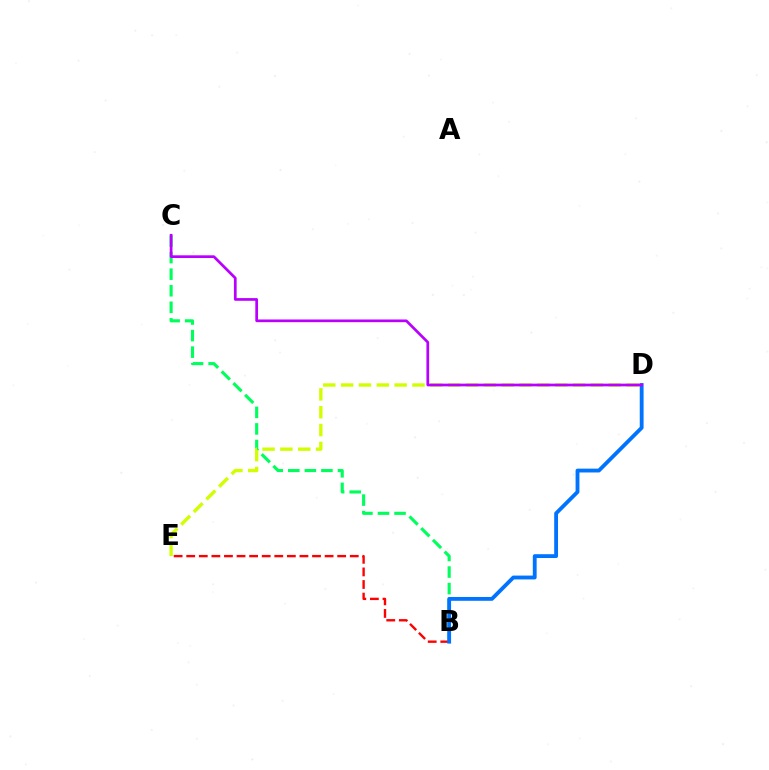{('B', 'C'): [{'color': '#00ff5c', 'line_style': 'dashed', 'thickness': 2.25}], ('B', 'E'): [{'color': '#ff0000', 'line_style': 'dashed', 'thickness': 1.71}], ('B', 'D'): [{'color': '#0074ff', 'line_style': 'solid', 'thickness': 2.76}], ('D', 'E'): [{'color': '#d1ff00', 'line_style': 'dashed', 'thickness': 2.42}], ('C', 'D'): [{'color': '#b900ff', 'line_style': 'solid', 'thickness': 1.95}]}